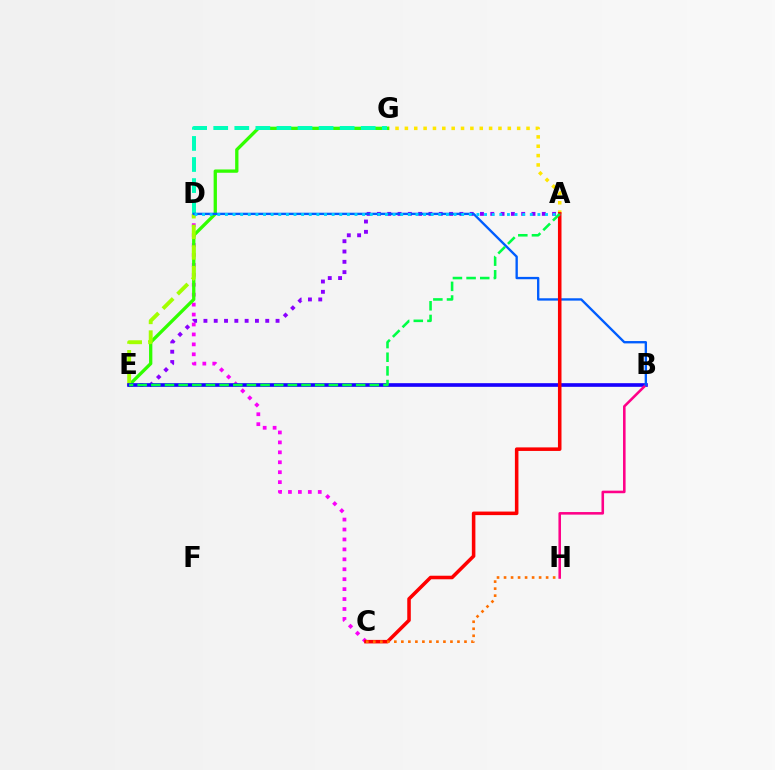{('A', 'G'): [{'color': '#ffe600', 'line_style': 'dotted', 'thickness': 2.54}], ('C', 'D'): [{'color': '#fa00f9', 'line_style': 'dotted', 'thickness': 2.7}], ('A', 'E'): [{'color': '#8a00ff', 'line_style': 'dotted', 'thickness': 2.8}, {'color': '#00ff45', 'line_style': 'dashed', 'thickness': 1.85}], ('E', 'G'): [{'color': '#31ff00', 'line_style': 'solid', 'thickness': 2.38}], ('D', 'G'): [{'color': '#00ffbb', 'line_style': 'dashed', 'thickness': 2.86}], ('D', 'E'): [{'color': '#a2ff00', 'line_style': 'dashed', 'thickness': 2.8}], ('B', 'E'): [{'color': '#1900ff', 'line_style': 'solid', 'thickness': 2.63}], ('B', 'H'): [{'color': '#ff0088', 'line_style': 'solid', 'thickness': 1.85}], ('B', 'D'): [{'color': '#005dff', 'line_style': 'solid', 'thickness': 1.69}], ('A', 'C'): [{'color': '#ff0000', 'line_style': 'solid', 'thickness': 2.55}], ('C', 'H'): [{'color': '#ff7000', 'line_style': 'dotted', 'thickness': 1.91}], ('A', 'D'): [{'color': '#00d3ff', 'line_style': 'dotted', 'thickness': 2.07}]}